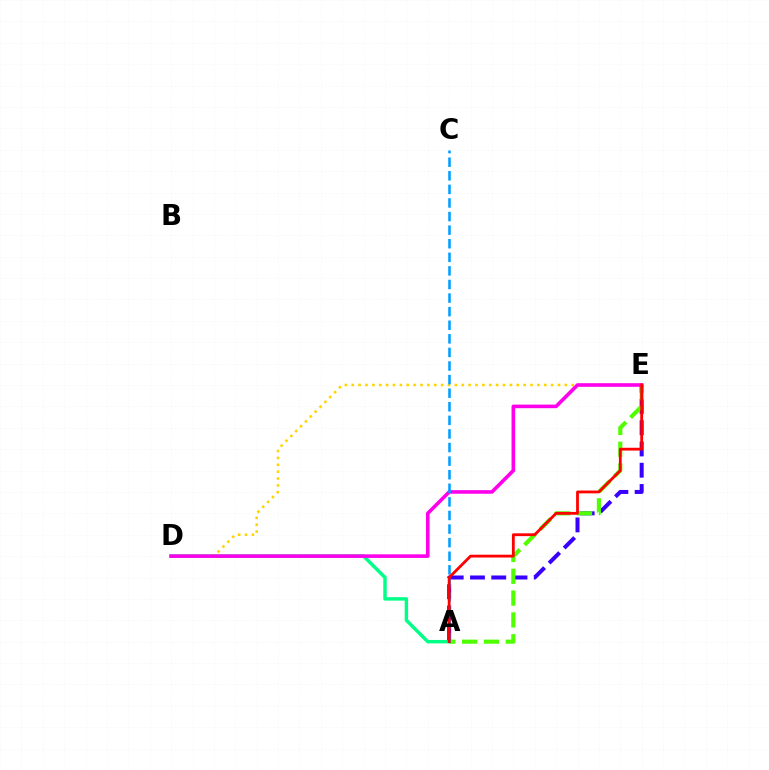{('D', 'E'): [{'color': '#ffd500', 'line_style': 'dotted', 'thickness': 1.87}, {'color': '#ff00ed', 'line_style': 'solid', 'thickness': 2.6}], ('A', 'E'): [{'color': '#3700ff', 'line_style': 'dashed', 'thickness': 2.89}, {'color': '#4fff00', 'line_style': 'dashed', 'thickness': 2.96}, {'color': '#ff0000', 'line_style': 'solid', 'thickness': 2.02}], ('A', 'D'): [{'color': '#00ff86', 'line_style': 'solid', 'thickness': 2.48}], ('A', 'C'): [{'color': '#009eff', 'line_style': 'dashed', 'thickness': 1.85}]}